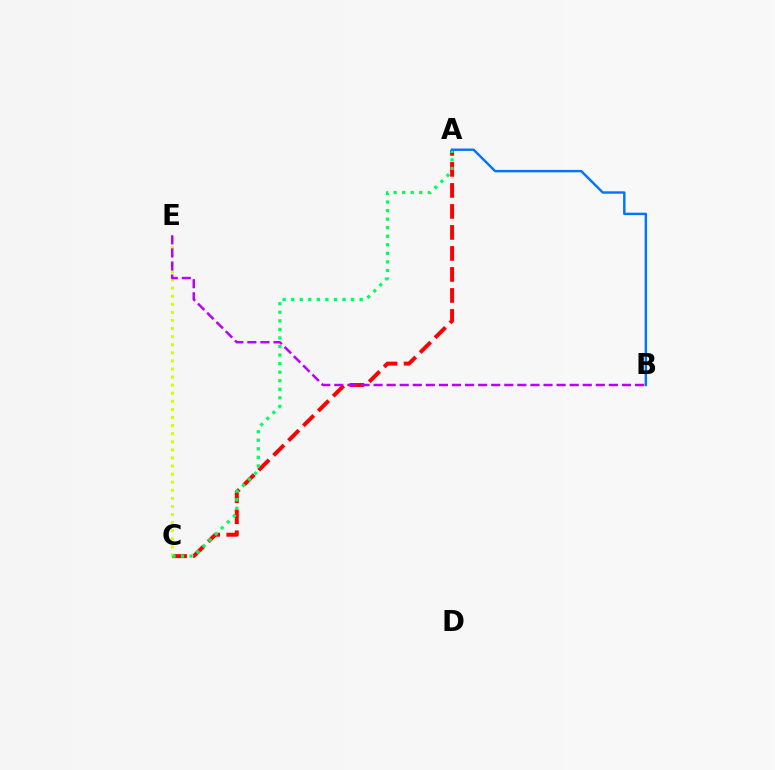{('A', 'C'): [{'color': '#ff0000', 'line_style': 'dashed', 'thickness': 2.85}, {'color': '#00ff5c', 'line_style': 'dotted', 'thickness': 2.32}], ('C', 'E'): [{'color': '#d1ff00', 'line_style': 'dotted', 'thickness': 2.2}], ('B', 'E'): [{'color': '#b900ff', 'line_style': 'dashed', 'thickness': 1.78}], ('A', 'B'): [{'color': '#0074ff', 'line_style': 'solid', 'thickness': 1.75}]}